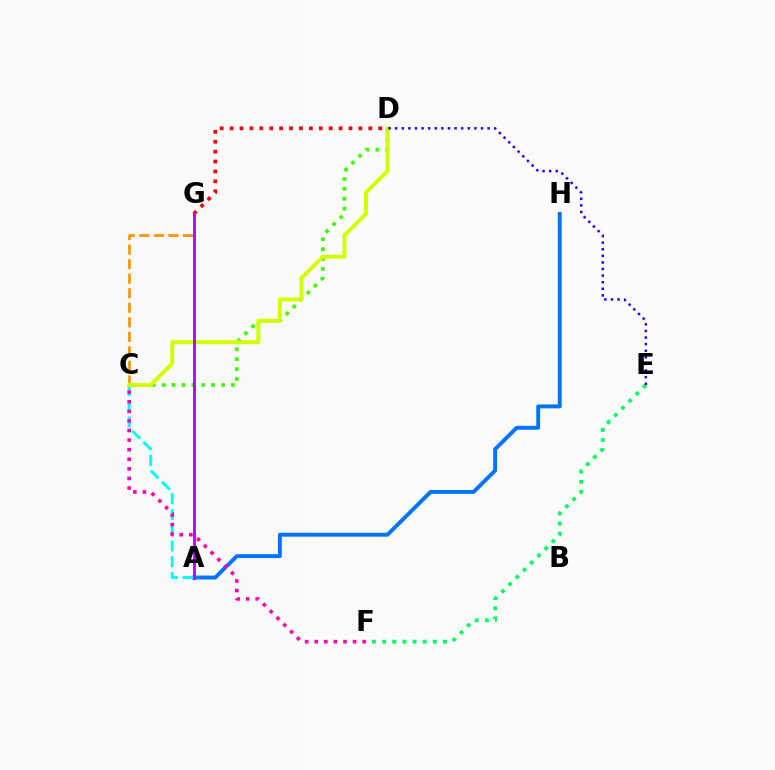{('A', 'H'): [{'color': '#0074ff', 'line_style': 'solid', 'thickness': 2.8}], ('C', 'D'): [{'color': '#3dff00', 'line_style': 'dotted', 'thickness': 2.69}, {'color': '#d1ff00', 'line_style': 'solid', 'thickness': 2.84}], ('A', 'C'): [{'color': '#00fff6', 'line_style': 'dashed', 'thickness': 2.14}], ('C', 'F'): [{'color': '#ff00ac', 'line_style': 'dotted', 'thickness': 2.6}], ('C', 'G'): [{'color': '#ff9400', 'line_style': 'dashed', 'thickness': 1.97}], ('E', 'F'): [{'color': '#00ff5c', 'line_style': 'dotted', 'thickness': 2.76}], ('D', 'G'): [{'color': '#ff0000', 'line_style': 'dotted', 'thickness': 2.69}], ('A', 'G'): [{'color': '#b900ff', 'line_style': 'solid', 'thickness': 2.06}], ('D', 'E'): [{'color': '#2500ff', 'line_style': 'dotted', 'thickness': 1.79}]}